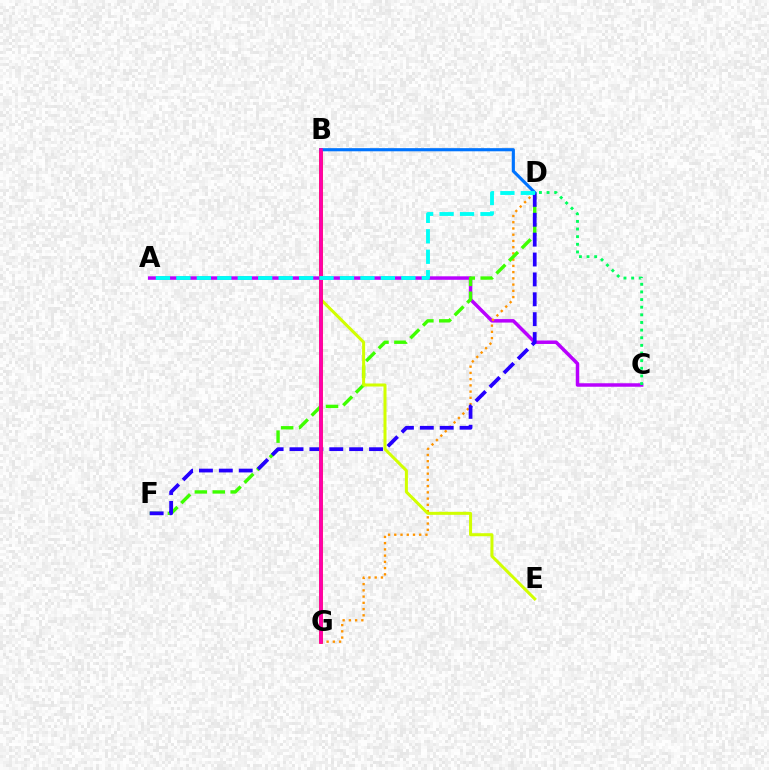{('A', 'C'): [{'color': '#b900ff', 'line_style': 'solid', 'thickness': 2.51}], ('D', 'G'): [{'color': '#ff9400', 'line_style': 'dotted', 'thickness': 1.69}], ('D', 'F'): [{'color': '#3dff00', 'line_style': 'dashed', 'thickness': 2.43}, {'color': '#2500ff', 'line_style': 'dashed', 'thickness': 2.7}], ('B', 'E'): [{'color': '#d1ff00', 'line_style': 'solid', 'thickness': 2.18}], ('B', 'G'): [{'color': '#ff0000', 'line_style': 'solid', 'thickness': 2.53}, {'color': '#ff00ac', 'line_style': 'solid', 'thickness': 2.55}], ('B', 'D'): [{'color': '#0074ff', 'line_style': 'solid', 'thickness': 2.25}], ('A', 'D'): [{'color': '#00fff6', 'line_style': 'dashed', 'thickness': 2.78}], ('C', 'D'): [{'color': '#00ff5c', 'line_style': 'dotted', 'thickness': 2.07}]}